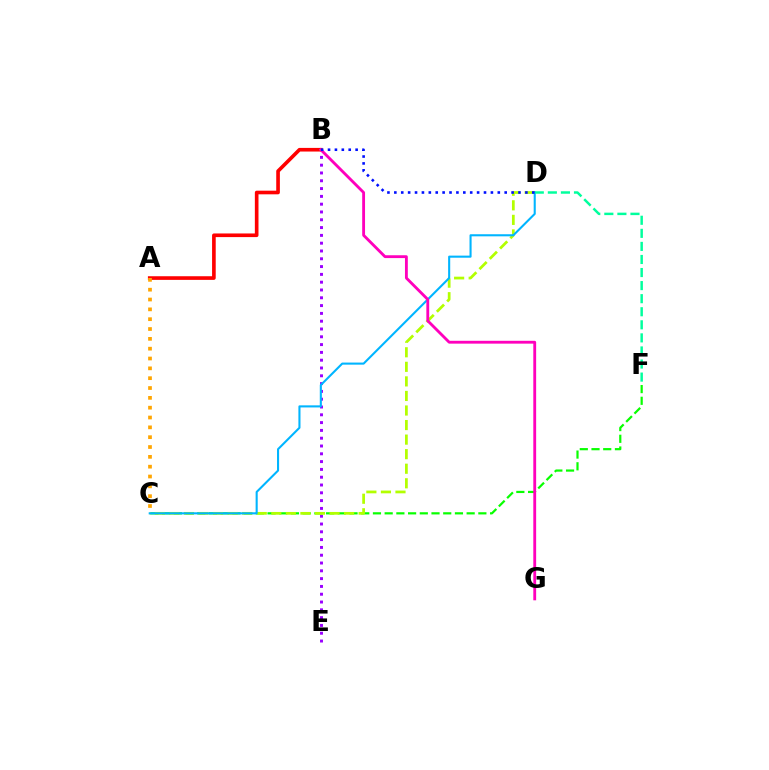{('B', 'E'): [{'color': '#9b00ff', 'line_style': 'dotted', 'thickness': 2.12}], ('C', 'F'): [{'color': '#08ff00', 'line_style': 'dashed', 'thickness': 1.59}], ('C', 'D'): [{'color': '#b3ff00', 'line_style': 'dashed', 'thickness': 1.98}, {'color': '#00b5ff', 'line_style': 'solid', 'thickness': 1.5}], ('A', 'B'): [{'color': '#ff0000', 'line_style': 'solid', 'thickness': 2.62}], ('D', 'F'): [{'color': '#00ff9d', 'line_style': 'dashed', 'thickness': 1.78}], ('B', 'G'): [{'color': '#ff00bd', 'line_style': 'solid', 'thickness': 2.04}], ('A', 'C'): [{'color': '#ffa500', 'line_style': 'dotted', 'thickness': 2.67}], ('B', 'D'): [{'color': '#0010ff', 'line_style': 'dotted', 'thickness': 1.87}]}